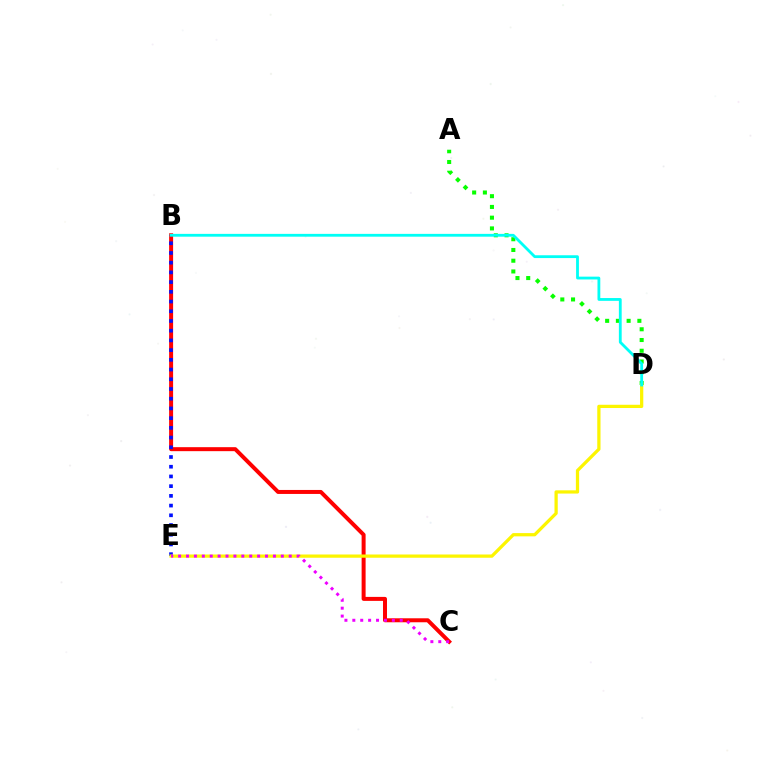{('A', 'D'): [{'color': '#08ff00', 'line_style': 'dotted', 'thickness': 2.92}], ('B', 'C'): [{'color': '#ff0000', 'line_style': 'solid', 'thickness': 2.87}], ('B', 'E'): [{'color': '#0010ff', 'line_style': 'dotted', 'thickness': 2.64}], ('D', 'E'): [{'color': '#fcf500', 'line_style': 'solid', 'thickness': 2.34}], ('B', 'D'): [{'color': '#00fff6', 'line_style': 'solid', 'thickness': 2.02}], ('C', 'E'): [{'color': '#ee00ff', 'line_style': 'dotted', 'thickness': 2.15}]}